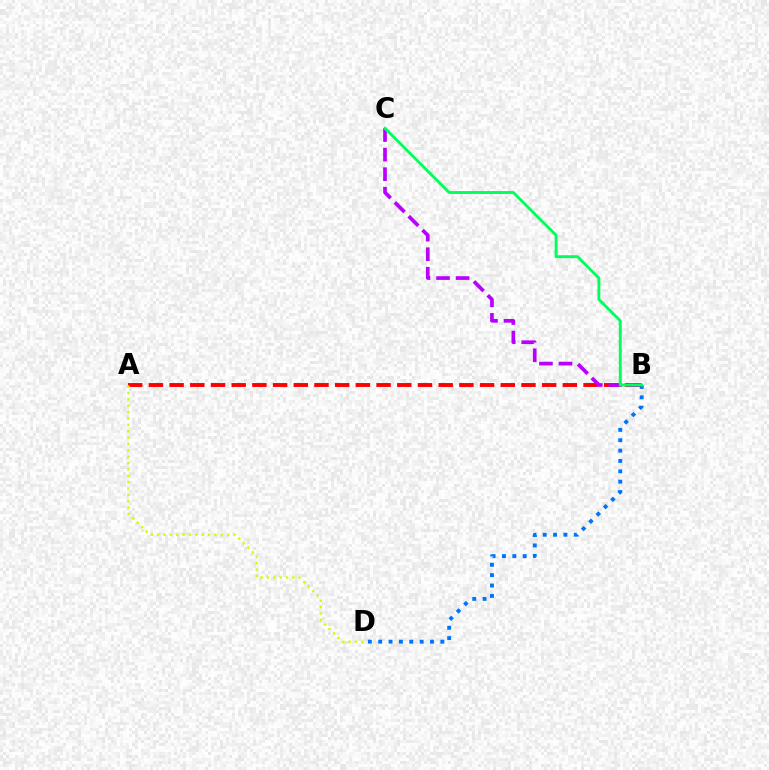{('A', 'B'): [{'color': '#ff0000', 'line_style': 'dashed', 'thickness': 2.81}], ('B', 'D'): [{'color': '#0074ff', 'line_style': 'dotted', 'thickness': 2.81}], ('B', 'C'): [{'color': '#b900ff', 'line_style': 'dashed', 'thickness': 2.66}, {'color': '#00ff5c', 'line_style': 'solid', 'thickness': 2.08}], ('A', 'D'): [{'color': '#d1ff00', 'line_style': 'dotted', 'thickness': 1.73}]}